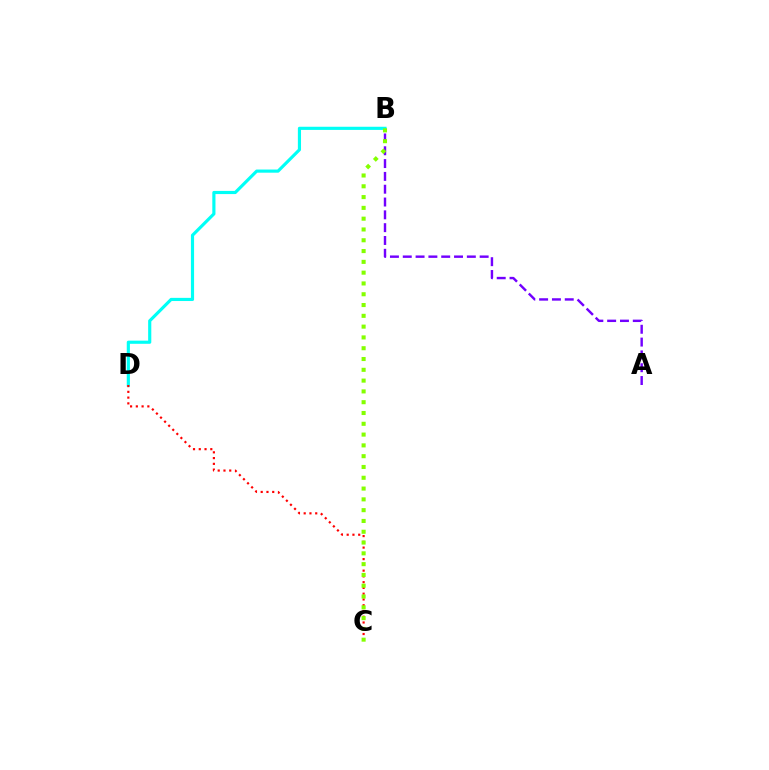{('A', 'B'): [{'color': '#7200ff', 'line_style': 'dashed', 'thickness': 1.74}], ('B', 'D'): [{'color': '#00fff6', 'line_style': 'solid', 'thickness': 2.27}], ('C', 'D'): [{'color': '#ff0000', 'line_style': 'dotted', 'thickness': 1.57}], ('B', 'C'): [{'color': '#84ff00', 'line_style': 'dotted', 'thickness': 2.93}]}